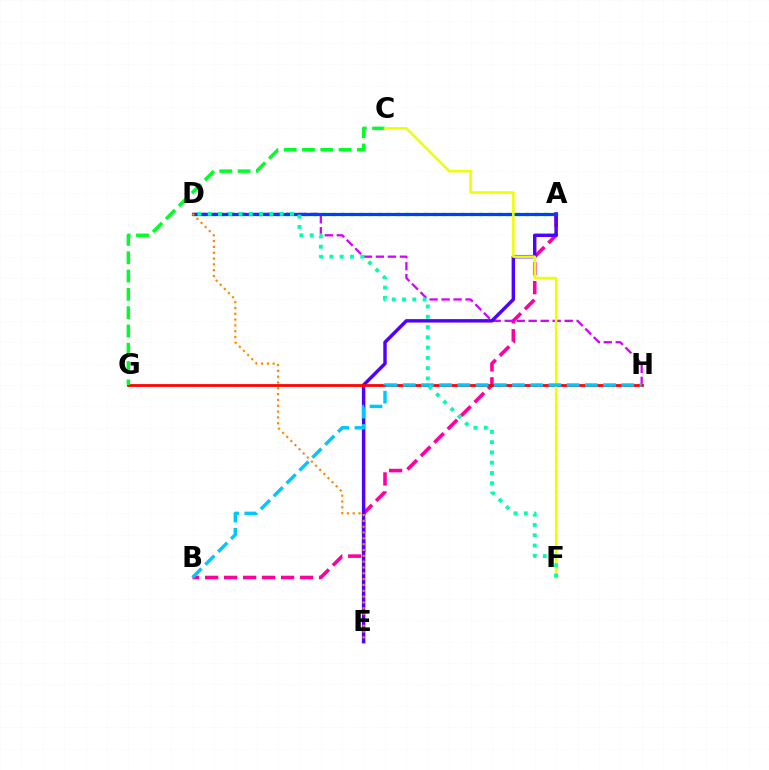{('A', 'B'): [{'color': '#ff00a0', 'line_style': 'dashed', 'thickness': 2.58}], ('A', 'D'): [{'color': '#66ff00', 'line_style': 'dotted', 'thickness': 2.51}, {'color': '#003fff', 'line_style': 'solid', 'thickness': 2.3}], ('D', 'H'): [{'color': '#d600ff', 'line_style': 'dashed', 'thickness': 1.63}], ('A', 'E'): [{'color': '#4f00ff', 'line_style': 'solid', 'thickness': 2.47}], ('G', 'H'): [{'color': '#ff0000', 'line_style': 'solid', 'thickness': 1.99}], ('C', 'G'): [{'color': '#00ff27', 'line_style': 'dashed', 'thickness': 2.49}], ('D', 'E'): [{'color': '#ff8800', 'line_style': 'dotted', 'thickness': 1.58}], ('C', 'F'): [{'color': '#eeff00', 'line_style': 'solid', 'thickness': 1.82}], ('B', 'H'): [{'color': '#00c7ff', 'line_style': 'dashed', 'thickness': 2.47}], ('D', 'F'): [{'color': '#00ffaf', 'line_style': 'dotted', 'thickness': 2.79}]}